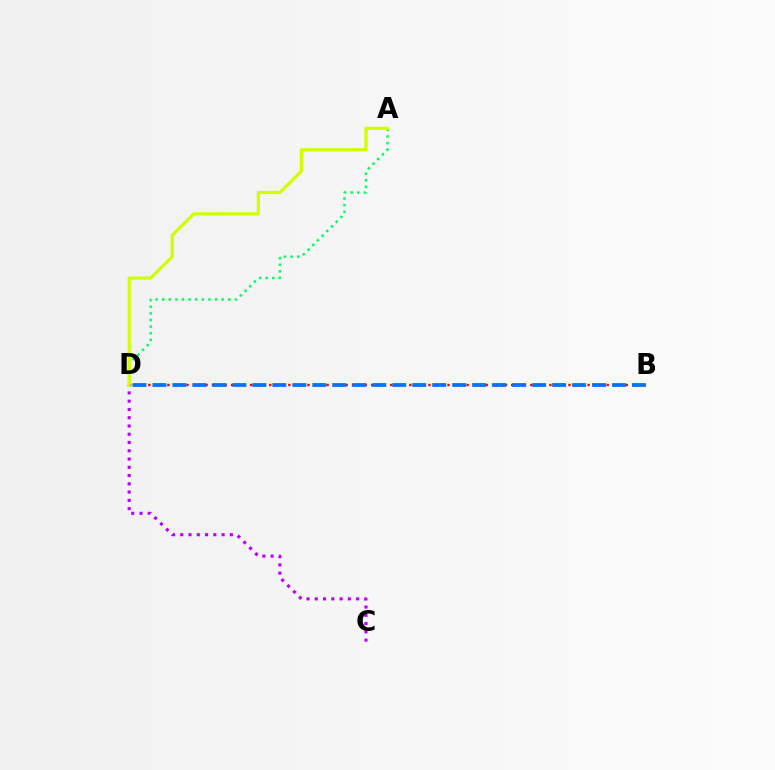{('C', 'D'): [{'color': '#b900ff', 'line_style': 'dotted', 'thickness': 2.25}], ('A', 'D'): [{'color': '#00ff5c', 'line_style': 'dotted', 'thickness': 1.8}, {'color': '#d1ff00', 'line_style': 'solid', 'thickness': 2.33}], ('B', 'D'): [{'color': '#ff0000', 'line_style': 'dotted', 'thickness': 1.73}, {'color': '#0074ff', 'line_style': 'dashed', 'thickness': 2.71}]}